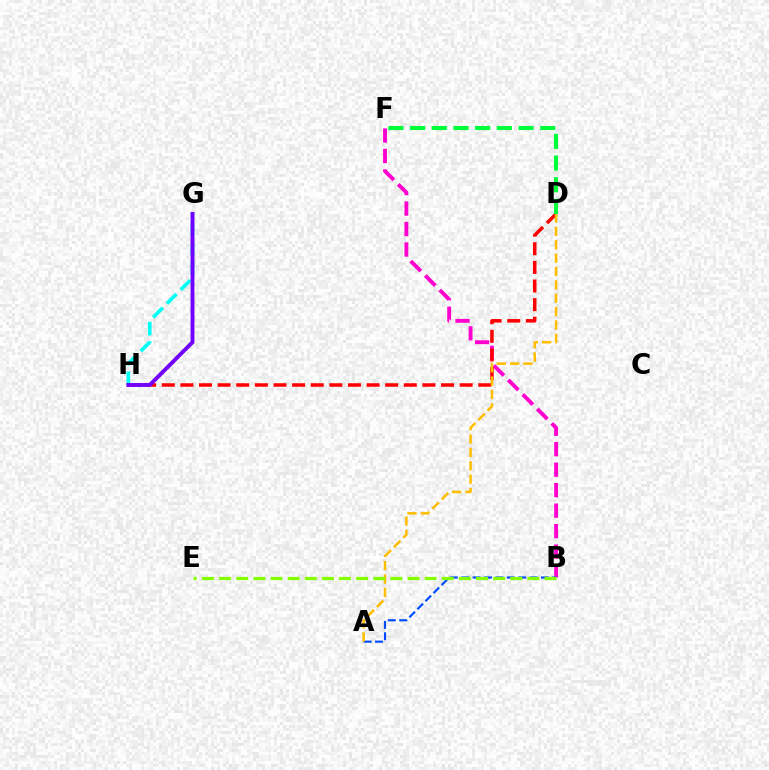{('G', 'H'): [{'color': '#00fff6', 'line_style': 'dashed', 'thickness': 2.65}, {'color': '#7200ff', 'line_style': 'solid', 'thickness': 2.81}], ('B', 'F'): [{'color': '#ff00cf', 'line_style': 'dashed', 'thickness': 2.78}], ('D', 'H'): [{'color': '#ff0000', 'line_style': 'dashed', 'thickness': 2.53}], ('A', 'B'): [{'color': '#004bff', 'line_style': 'dashed', 'thickness': 1.55}], ('A', 'D'): [{'color': '#ffbd00', 'line_style': 'dashed', 'thickness': 1.82}], ('B', 'E'): [{'color': '#84ff00', 'line_style': 'dashed', 'thickness': 2.33}], ('D', 'F'): [{'color': '#00ff39', 'line_style': 'dashed', 'thickness': 2.95}]}